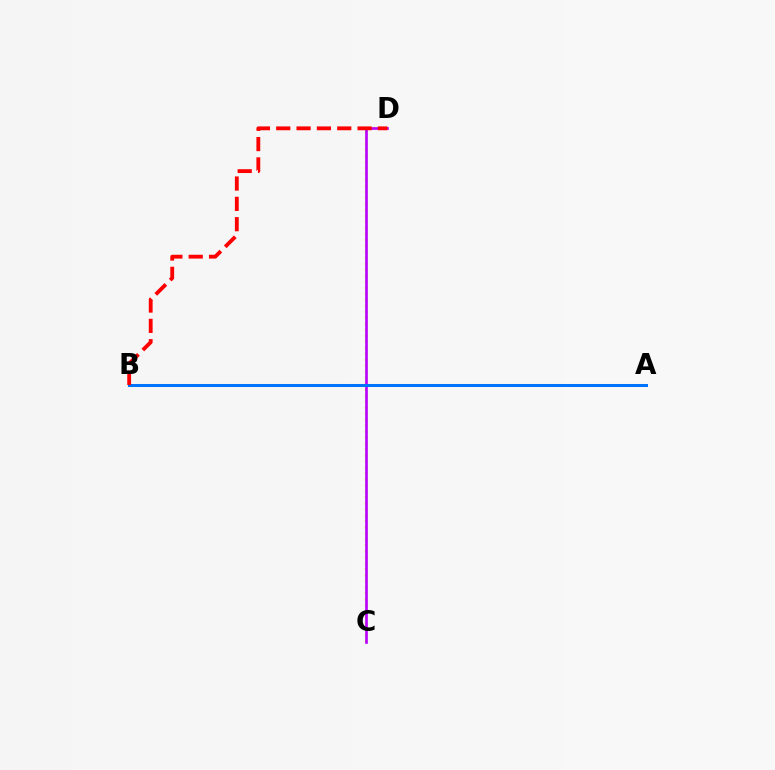{('C', 'D'): [{'color': '#d1ff00', 'line_style': 'dotted', 'thickness': 1.63}, {'color': '#b900ff', 'line_style': 'solid', 'thickness': 1.91}], ('A', 'B'): [{'color': '#00ff5c', 'line_style': 'solid', 'thickness': 1.93}, {'color': '#0074ff', 'line_style': 'solid', 'thickness': 2.18}], ('B', 'D'): [{'color': '#ff0000', 'line_style': 'dashed', 'thickness': 2.76}]}